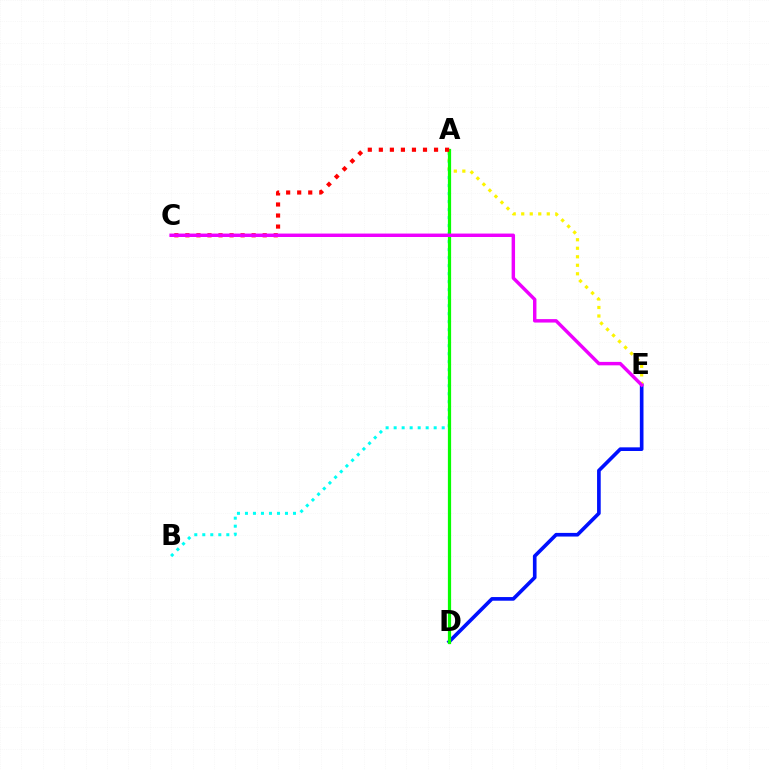{('A', 'B'): [{'color': '#00fff6', 'line_style': 'dotted', 'thickness': 2.18}], ('D', 'E'): [{'color': '#0010ff', 'line_style': 'solid', 'thickness': 2.63}], ('A', 'E'): [{'color': '#fcf500', 'line_style': 'dotted', 'thickness': 2.31}], ('A', 'D'): [{'color': '#08ff00', 'line_style': 'solid', 'thickness': 2.32}], ('A', 'C'): [{'color': '#ff0000', 'line_style': 'dotted', 'thickness': 3.0}], ('C', 'E'): [{'color': '#ee00ff', 'line_style': 'solid', 'thickness': 2.48}]}